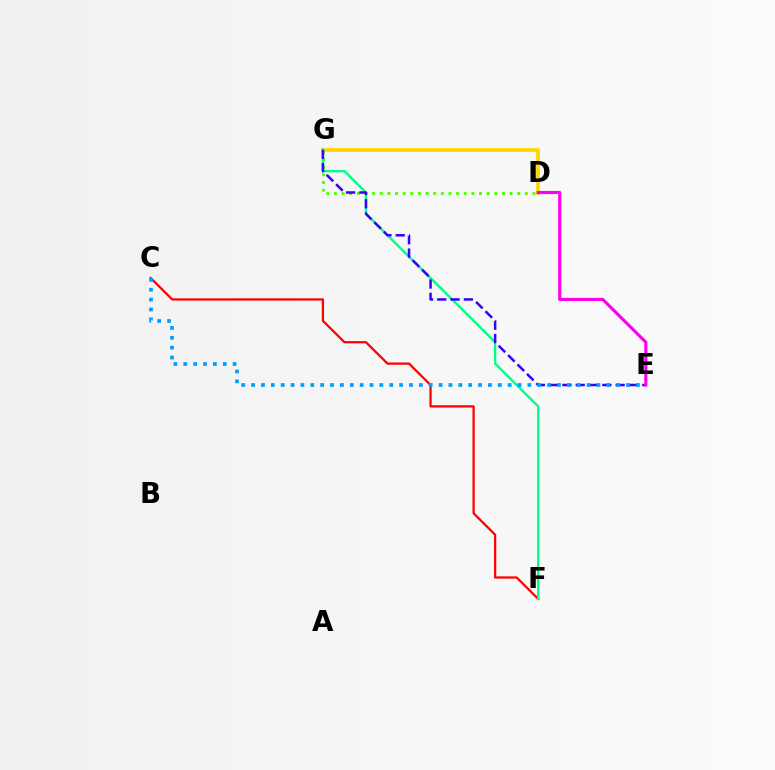{('C', 'F'): [{'color': '#ff0000', 'line_style': 'solid', 'thickness': 1.62}], ('D', 'G'): [{'color': '#ffd500', 'line_style': 'solid', 'thickness': 2.7}, {'color': '#4fff00', 'line_style': 'dotted', 'thickness': 2.08}], ('F', 'G'): [{'color': '#00ff86', 'line_style': 'solid', 'thickness': 1.72}], ('E', 'G'): [{'color': '#3700ff', 'line_style': 'dashed', 'thickness': 1.81}], ('C', 'E'): [{'color': '#009eff', 'line_style': 'dotted', 'thickness': 2.68}], ('D', 'E'): [{'color': '#ff00ed', 'line_style': 'solid', 'thickness': 2.26}]}